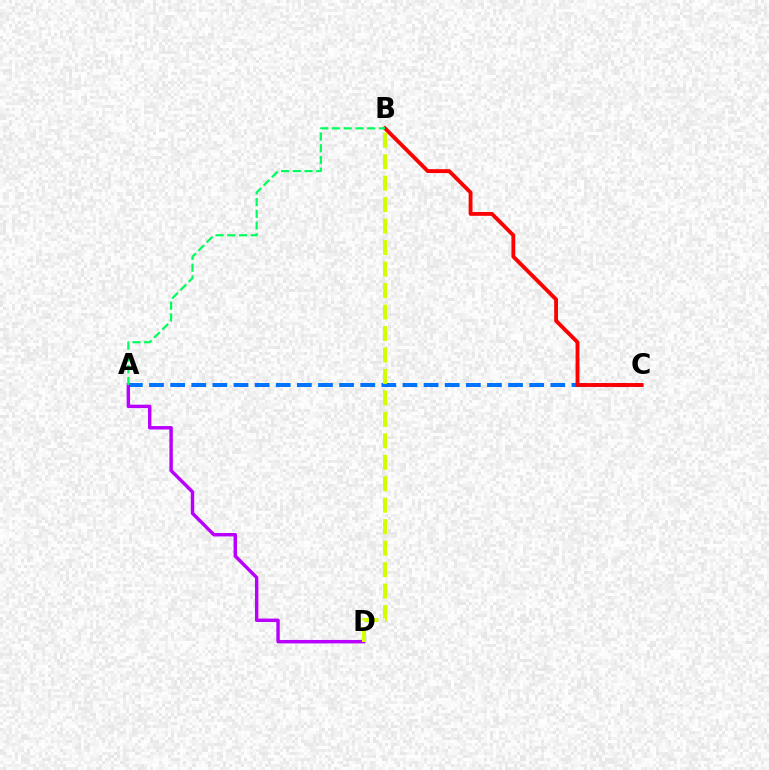{('A', 'C'): [{'color': '#0074ff', 'line_style': 'dashed', 'thickness': 2.87}], ('B', 'C'): [{'color': '#ff0000', 'line_style': 'solid', 'thickness': 2.78}], ('A', 'D'): [{'color': '#b900ff', 'line_style': 'solid', 'thickness': 2.47}], ('B', 'D'): [{'color': '#d1ff00', 'line_style': 'dashed', 'thickness': 2.92}], ('A', 'B'): [{'color': '#00ff5c', 'line_style': 'dashed', 'thickness': 1.59}]}